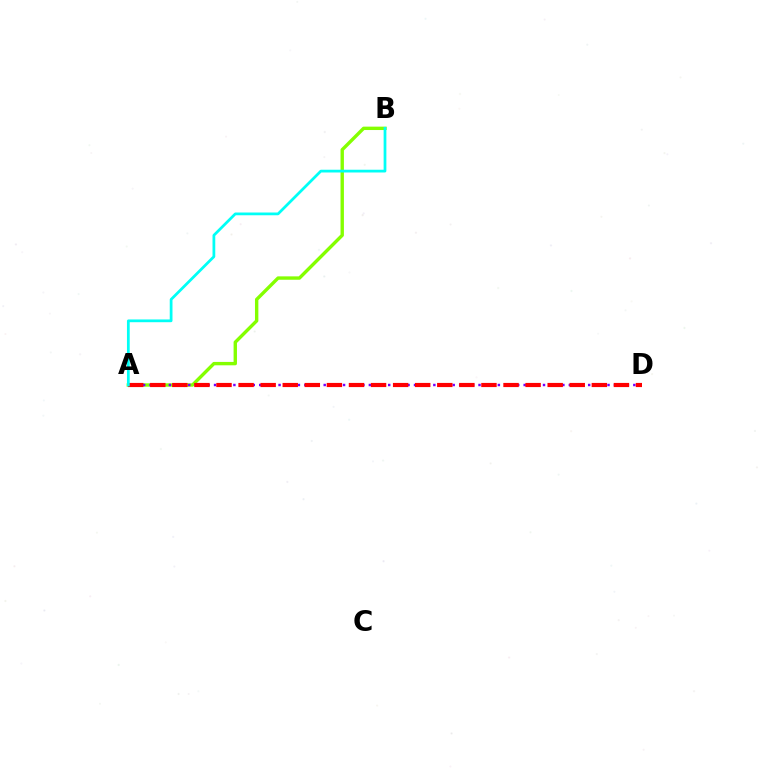{('A', 'B'): [{'color': '#84ff00', 'line_style': 'solid', 'thickness': 2.44}, {'color': '#00fff6', 'line_style': 'solid', 'thickness': 1.98}], ('A', 'D'): [{'color': '#7200ff', 'line_style': 'dotted', 'thickness': 1.75}, {'color': '#ff0000', 'line_style': 'dashed', 'thickness': 3.0}]}